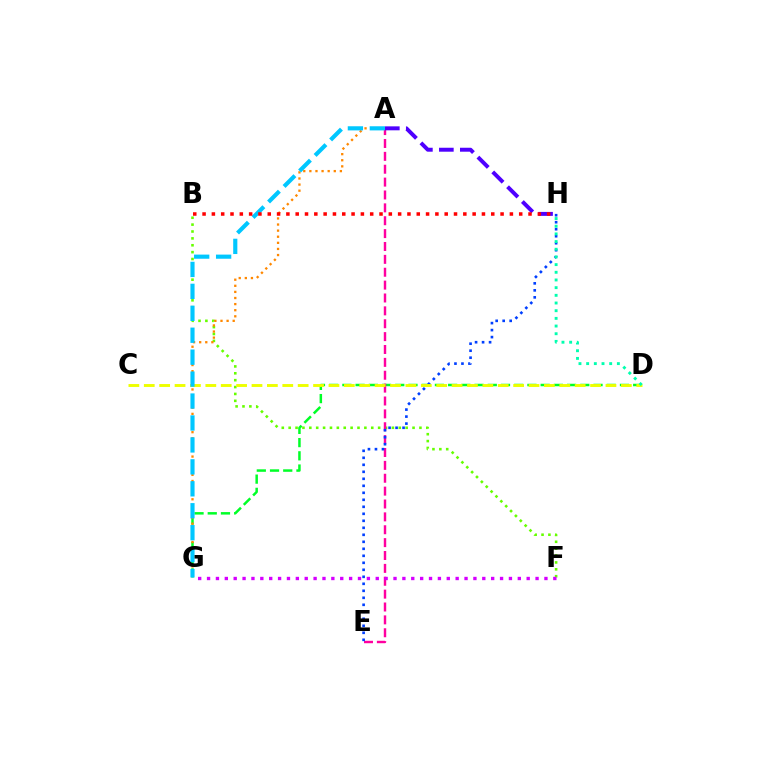{('D', 'G'): [{'color': '#00ff27', 'line_style': 'dashed', 'thickness': 1.8}], ('B', 'F'): [{'color': '#66ff00', 'line_style': 'dotted', 'thickness': 1.87}], ('A', 'E'): [{'color': '#ff00a0', 'line_style': 'dashed', 'thickness': 1.75}], ('E', 'H'): [{'color': '#003fff', 'line_style': 'dotted', 'thickness': 1.9}], ('A', 'G'): [{'color': '#ff8800', 'line_style': 'dotted', 'thickness': 1.66}, {'color': '#00c7ff', 'line_style': 'dashed', 'thickness': 2.98}], ('F', 'G'): [{'color': '#d600ff', 'line_style': 'dotted', 'thickness': 2.41}], ('C', 'D'): [{'color': '#eeff00', 'line_style': 'dashed', 'thickness': 2.09}], ('D', 'H'): [{'color': '#00ffaf', 'line_style': 'dotted', 'thickness': 2.09}], ('A', 'H'): [{'color': '#4f00ff', 'line_style': 'dashed', 'thickness': 2.85}], ('B', 'H'): [{'color': '#ff0000', 'line_style': 'dotted', 'thickness': 2.53}]}